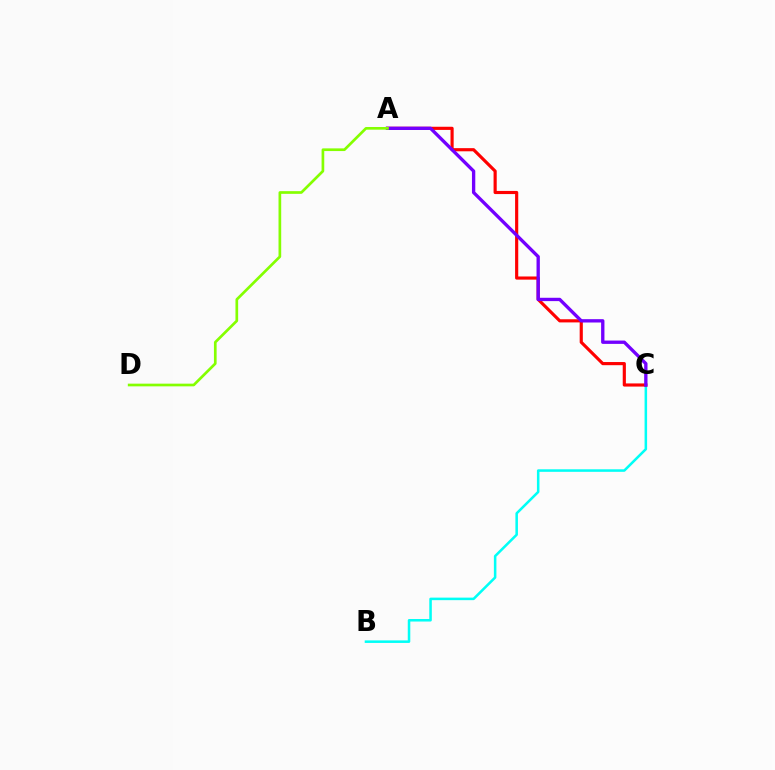{('B', 'C'): [{'color': '#00fff6', 'line_style': 'solid', 'thickness': 1.82}], ('A', 'C'): [{'color': '#ff0000', 'line_style': 'solid', 'thickness': 2.27}, {'color': '#7200ff', 'line_style': 'solid', 'thickness': 2.4}], ('A', 'D'): [{'color': '#84ff00', 'line_style': 'solid', 'thickness': 1.93}]}